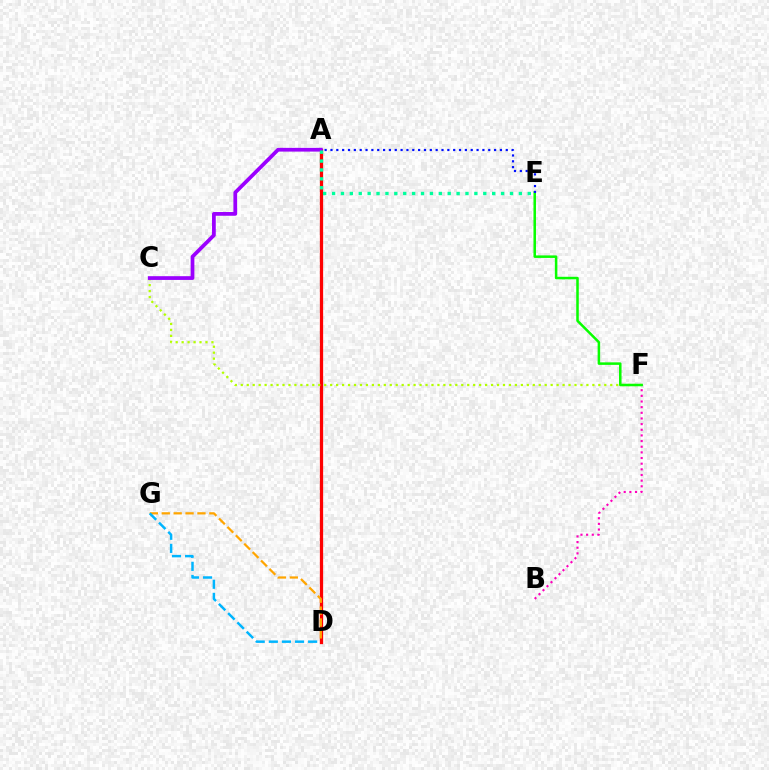{('B', 'F'): [{'color': '#ff00bd', 'line_style': 'dotted', 'thickness': 1.54}], ('A', 'D'): [{'color': '#ff0000', 'line_style': 'solid', 'thickness': 2.35}], ('C', 'F'): [{'color': '#b3ff00', 'line_style': 'dotted', 'thickness': 1.62}], ('A', 'C'): [{'color': '#9b00ff', 'line_style': 'solid', 'thickness': 2.7}], ('D', 'G'): [{'color': '#ffa500', 'line_style': 'dashed', 'thickness': 1.62}, {'color': '#00b5ff', 'line_style': 'dashed', 'thickness': 1.78}], ('A', 'E'): [{'color': '#00ff9d', 'line_style': 'dotted', 'thickness': 2.42}, {'color': '#0010ff', 'line_style': 'dotted', 'thickness': 1.59}], ('E', 'F'): [{'color': '#08ff00', 'line_style': 'solid', 'thickness': 1.81}]}